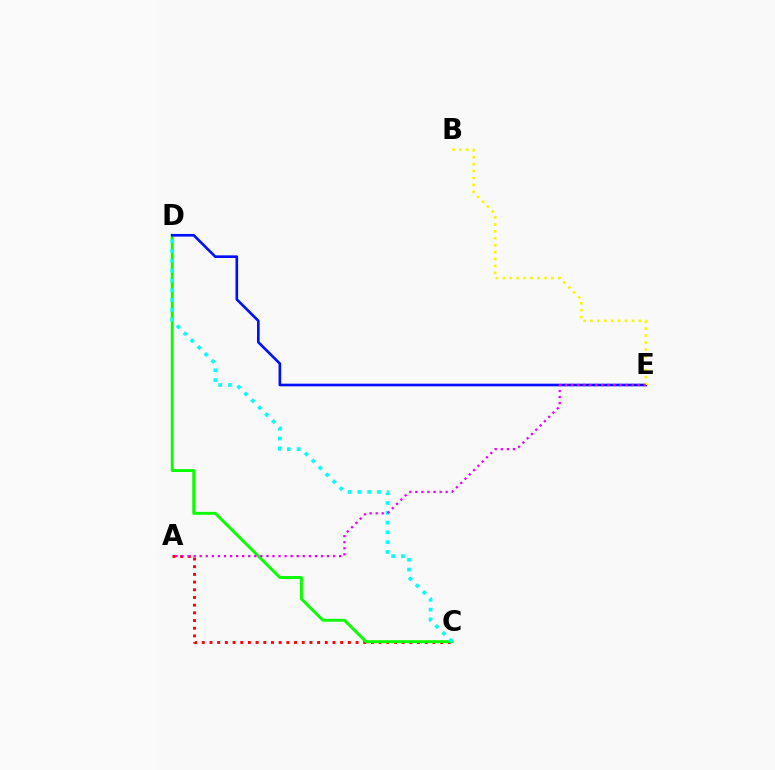{('A', 'C'): [{'color': '#ff0000', 'line_style': 'dotted', 'thickness': 2.09}], ('C', 'D'): [{'color': '#08ff00', 'line_style': 'solid', 'thickness': 2.09}, {'color': '#00fff6', 'line_style': 'dotted', 'thickness': 2.66}], ('D', 'E'): [{'color': '#0010ff', 'line_style': 'solid', 'thickness': 1.91}], ('B', 'E'): [{'color': '#fcf500', 'line_style': 'dotted', 'thickness': 1.88}], ('A', 'E'): [{'color': '#ee00ff', 'line_style': 'dotted', 'thickness': 1.65}]}